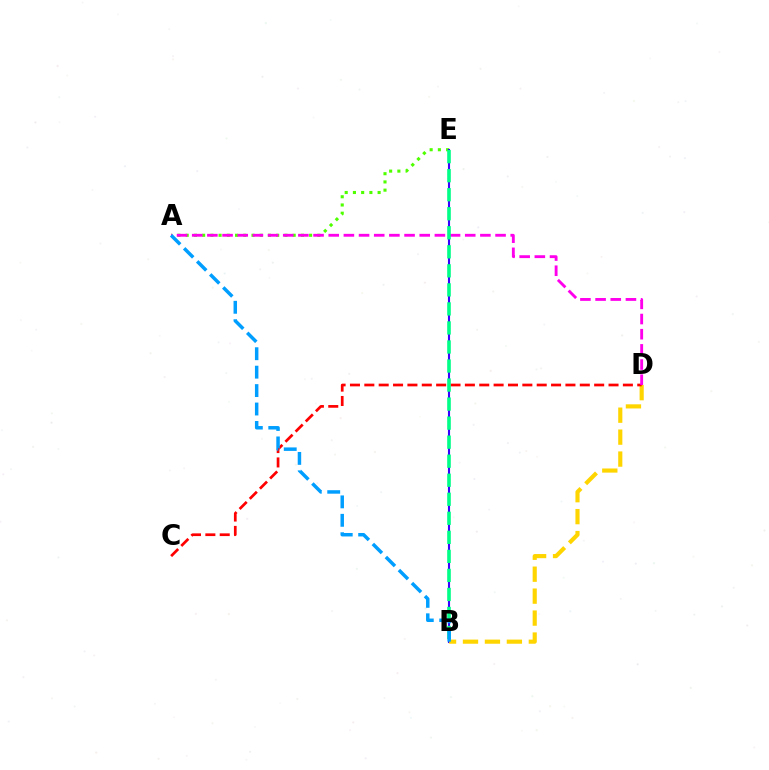{('A', 'E'): [{'color': '#4fff00', 'line_style': 'dotted', 'thickness': 2.24}], ('B', 'E'): [{'color': '#3700ff', 'line_style': 'solid', 'thickness': 1.52}, {'color': '#00ff86', 'line_style': 'dashed', 'thickness': 2.59}], ('B', 'D'): [{'color': '#ffd500', 'line_style': 'dashed', 'thickness': 2.98}], ('C', 'D'): [{'color': '#ff0000', 'line_style': 'dashed', 'thickness': 1.95}], ('A', 'D'): [{'color': '#ff00ed', 'line_style': 'dashed', 'thickness': 2.06}], ('A', 'B'): [{'color': '#009eff', 'line_style': 'dashed', 'thickness': 2.5}]}